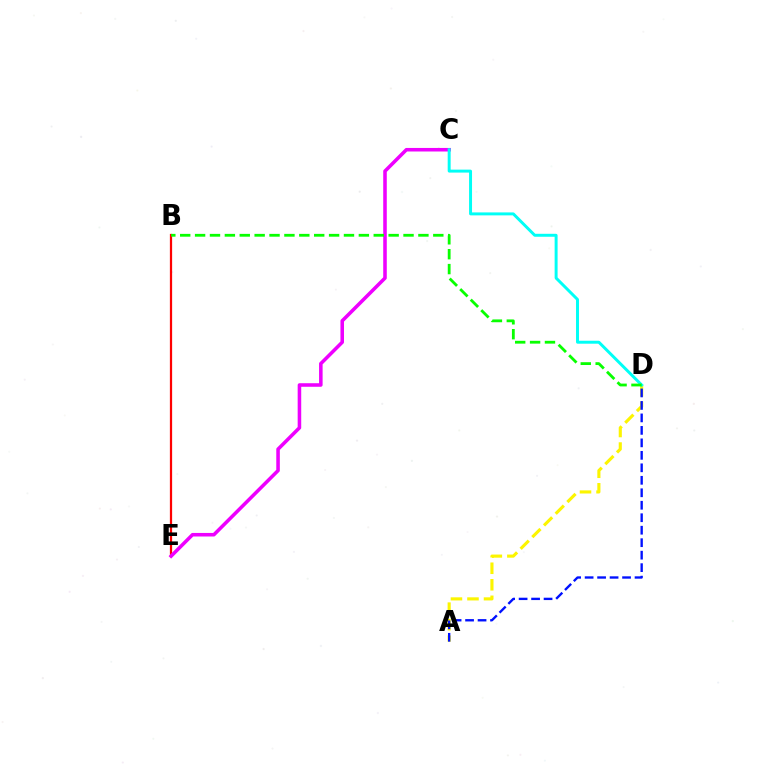{('A', 'D'): [{'color': '#fcf500', 'line_style': 'dashed', 'thickness': 2.25}, {'color': '#0010ff', 'line_style': 'dashed', 'thickness': 1.7}], ('B', 'E'): [{'color': '#ff0000', 'line_style': 'solid', 'thickness': 1.62}], ('C', 'E'): [{'color': '#ee00ff', 'line_style': 'solid', 'thickness': 2.56}], ('C', 'D'): [{'color': '#00fff6', 'line_style': 'solid', 'thickness': 2.13}], ('B', 'D'): [{'color': '#08ff00', 'line_style': 'dashed', 'thickness': 2.02}]}